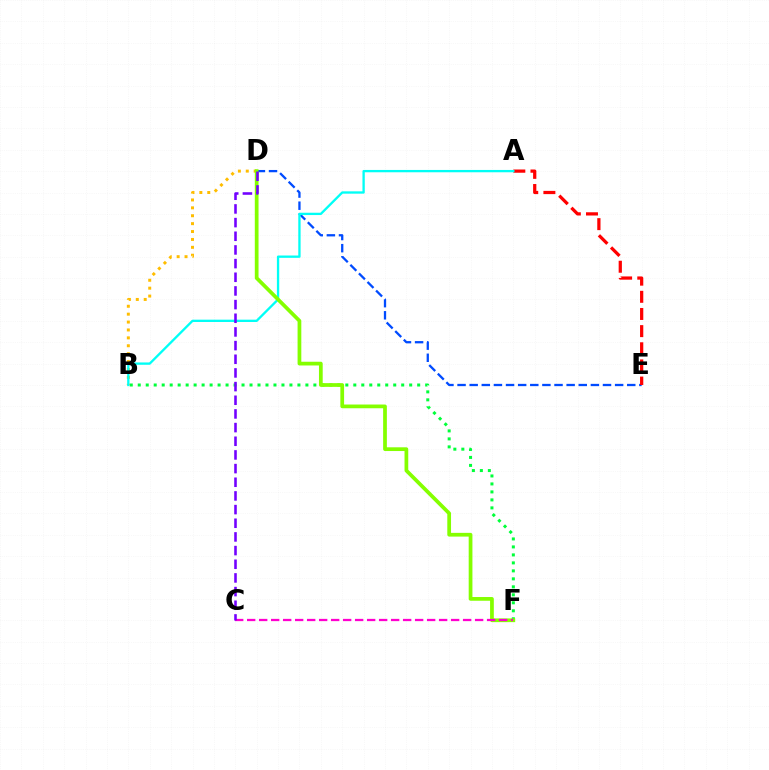{('B', 'F'): [{'color': '#00ff39', 'line_style': 'dotted', 'thickness': 2.17}], ('B', 'D'): [{'color': '#ffbd00', 'line_style': 'dotted', 'thickness': 2.15}], ('D', 'E'): [{'color': '#004bff', 'line_style': 'dashed', 'thickness': 1.65}], ('A', 'E'): [{'color': '#ff0000', 'line_style': 'dashed', 'thickness': 2.33}], ('A', 'B'): [{'color': '#00fff6', 'line_style': 'solid', 'thickness': 1.67}], ('D', 'F'): [{'color': '#84ff00', 'line_style': 'solid', 'thickness': 2.69}], ('C', 'F'): [{'color': '#ff00cf', 'line_style': 'dashed', 'thickness': 1.63}], ('C', 'D'): [{'color': '#7200ff', 'line_style': 'dashed', 'thickness': 1.86}]}